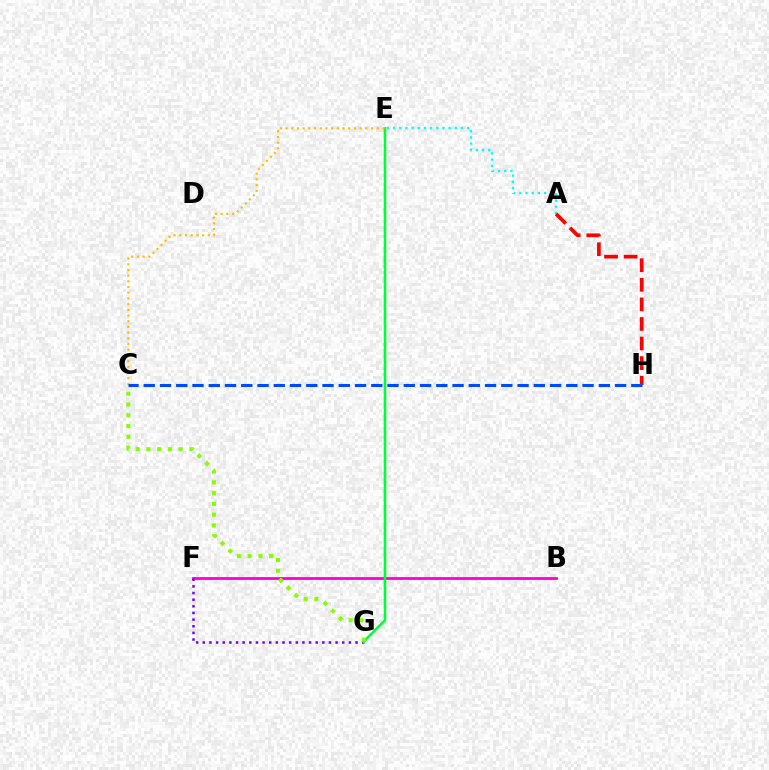{('A', 'E'): [{'color': '#00fff6', 'line_style': 'dotted', 'thickness': 1.68}], ('B', 'F'): [{'color': '#ff00cf', 'line_style': 'solid', 'thickness': 2.0}], ('F', 'G'): [{'color': '#7200ff', 'line_style': 'dotted', 'thickness': 1.8}], ('E', 'G'): [{'color': '#00ff39', 'line_style': 'solid', 'thickness': 1.86}], ('C', 'E'): [{'color': '#ffbd00', 'line_style': 'dotted', 'thickness': 1.55}], ('A', 'H'): [{'color': '#ff0000', 'line_style': 'dashed', 'thickness': 2.66}], ('C', 'G'): [{'color': '#84ff00', 'line_style': 'dotted', 'thickness': 2.93}], ('C', 'H'): [{'color': '#004bff', 'line_style': 'dashed', 'thickness': 2.21}]}